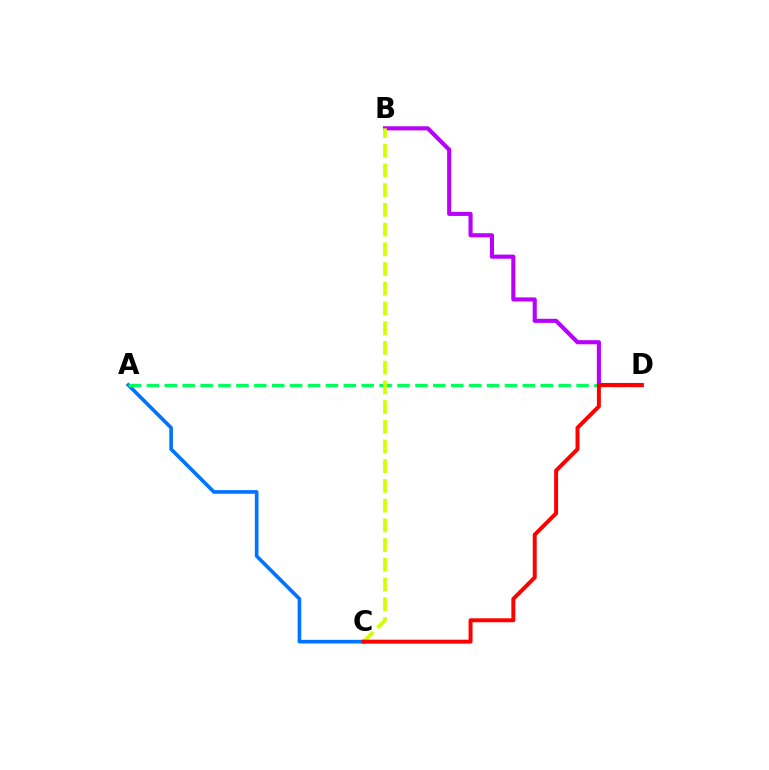{('B', 'D'): [{'color': '#b900ff', 'line_style': 'solid', 'thickness': 2.96}], ('A', 'C'): [{'color': '#0074ff', 'line_style': 'solid', 'thickness': 2.62}], ('A', 'D'): [{'color': '#00ff5c', 'line_style': 'dashed', 'thickness': 2.43}], ('B', 'C'): [{'color': '#d1ff00', 'line_style': 'dashed', 'thickness': 2.68}], ('C', 'D'): [{'color': '#ff0000', 'line_style': 'solid', 'thickness': 2.85}]}